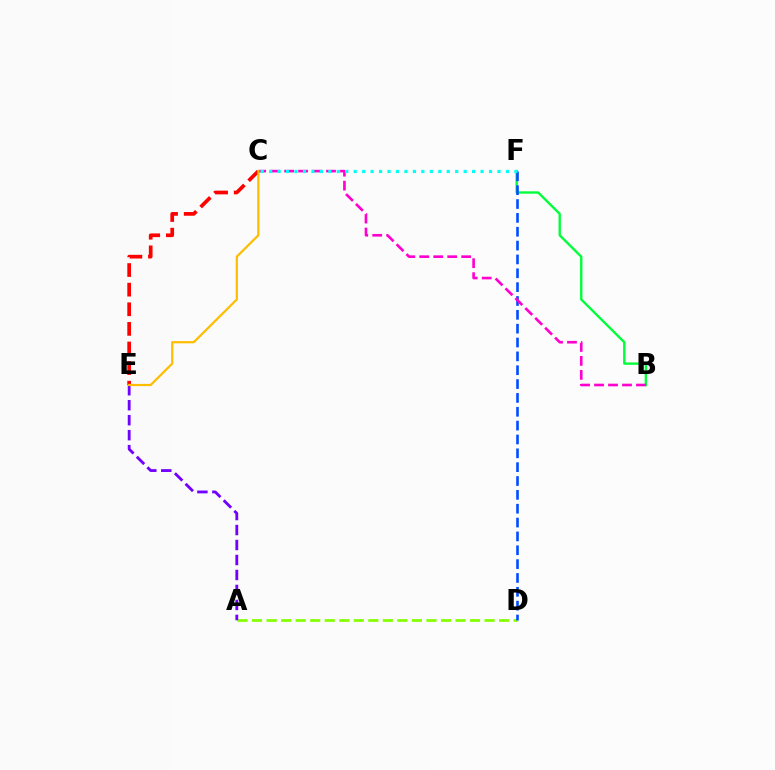{('A', 'D'): [{'color': '#84ff00', 'line_style': 'dashed', 'thickness': 1.97}], ('A', 'E'): [{'color': '#7200ff', 'line_style': 'dashed', 'thickness': 2.04}], ('B', 'F'): [{'color': '#00ff39', 'line_style': 'solid', 'thickness': 1.7}], ('D', 'F'): [{'color': '#004bff', 'line_style': 'dashed', 'thickness': 1.88}], ('B', 'C'): [{'color': '#ff00cf', 'line_style': 'dashed', 'thickness': 1.9}], ('C', 'F'): [{'color': '#00fff6', 'line_style': 'dotted', 'thickness': 2.3}], ('C', 'E'): [{'color': '#ff0000', 'line_style': 'dashed', 'thickness': 2.66}, {'color': '#ffbd00', 'line_style': 'solid', 'thickness': 1.59}]}